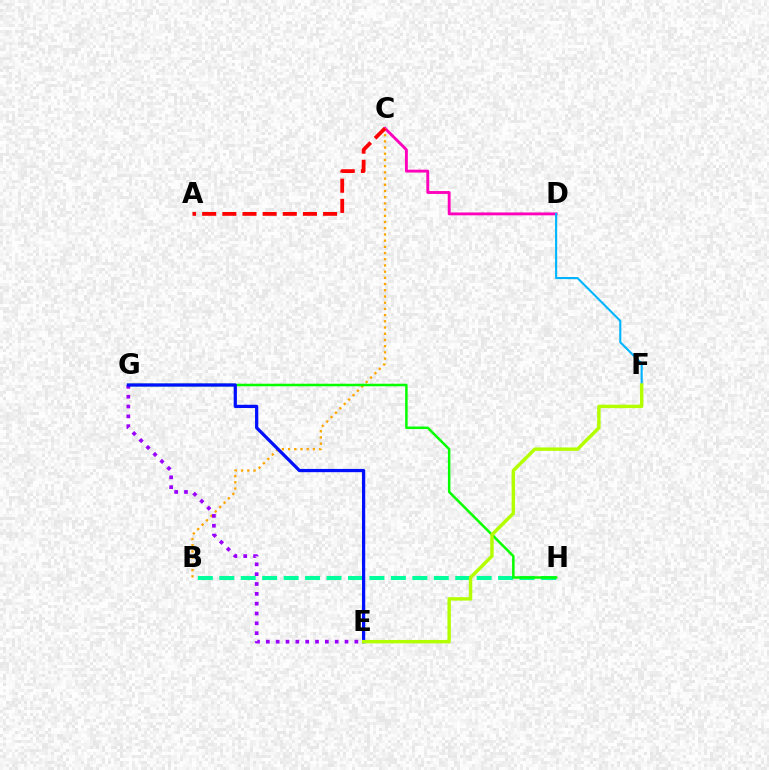{('C', 'D'): [{'color': '#ff00bd', 'line_style': 'solid', 'thickness': 2.06}], ('B', 'H'): [{'color': '#00ff9d', 'line_style': 'dashed', 'thickness': 2.91}], ('B', 'C'): [{'color': '#ffa500', 'line_style': 'dotted', 'thickness': 1.69}], ('D', 'F'): [{'color': '#00b5ff', 'line_style': 'solid', 'thickness': 1.52}], ('G', 'H'): [{'color': '#08ff00', 'line_style': 'solid', 'thickness': 1.81}], ('E', 'G'): [{'color': '#9b00ff', 'line_style': 'dotted', 'thickness': 2.67}, {'color': '#0010ff', 'line_style': 'solid', 'thickness': 2.34}], ('A', 'C'): [{'color': '#ff0000', 'line_style': 'dashed', 'thickness': 2.74}], ('E', 'F'): [{'color': '#b3ff00', 'line_style': 'solid', 'thickness': 2.47}]}